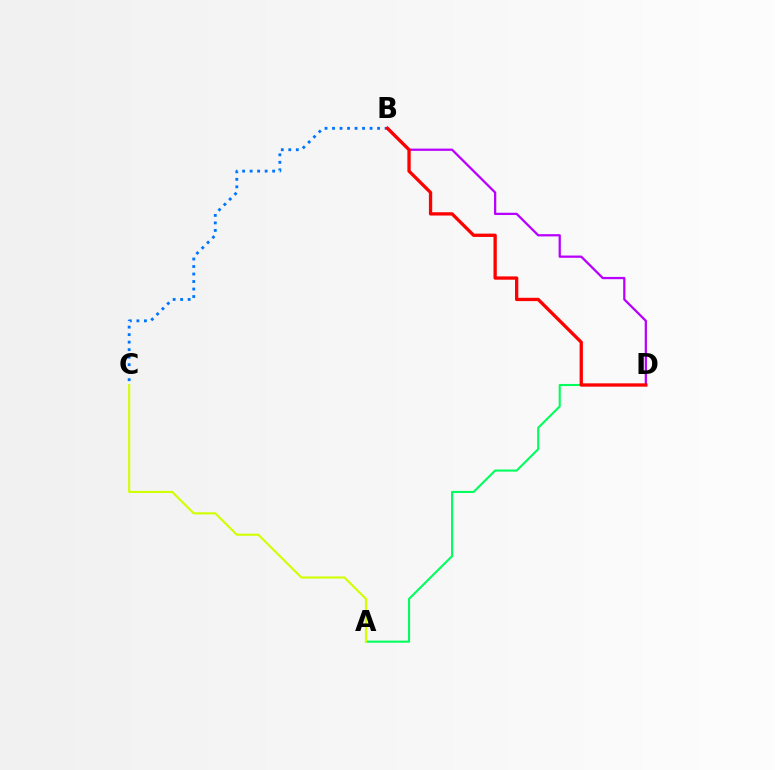{('B', 'C'): [{'color': '#0074ff', 'line_style': 'dotted', 'thickness': 2.04}], ('A', 'D'): [{'color': '#00ff5c', 'line_style': 'solid', 'thickness': 1.51}], ('B', 'D'): [{'color': '#b900ff', 'line_style': 'solid', 'thickness': 1.63}, {'color': '#ff0000', 'line_style': 'solid', 'thickness': 2.38}], ('A', 'C'): [{'color': '#d1ff00', 'line_style': 'solid', 'thickness': 1.52}]}